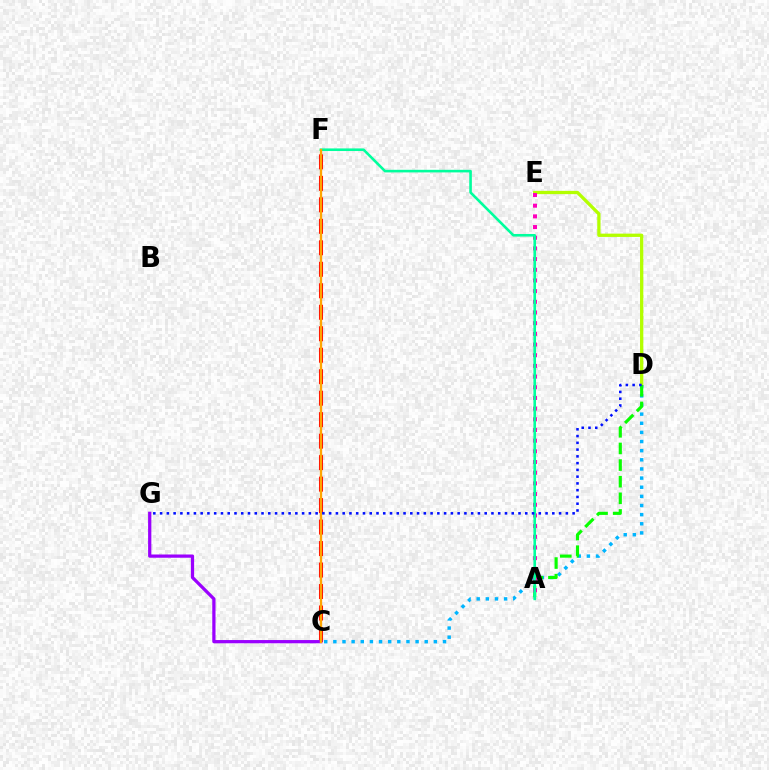{('C', 'F'): [{'color': '#ff0000', 'line_style': 'dashed', 'thickness': 2.92}, {'color': '#ffa500', 'line_style': 'solid', 'thickness': 1.69}], ('D', 'E'): [{'color': '#b3ff00', 'line_style': 'solid', 'thickness': 2.37}], ('C', 'D'): [{'color': '#00b5ff', 'line_style': 'dotted', 'thickness': 2.48}], ('A', 'D'): [{'color': '#08ff00', 'line_style': 'dashed', 'thickness': 2.26}], ('A', 'E'): [{'color': '#ff00bd', 'line_style': 'dotted', 'thickness': 2.9}], ('C', 'G'): [{'color': '#9b00ff', 'line_style': 'solid', 'thickness': 2.33}], ('A', 'F'): [{'color': '#00ff9d', 'line_style': 'solid', 'thickness': 1.88}], ('D', 'G'): [{'color': '#0010ff', 'line_style': 'dotted', 'thickness': 1.84}]}